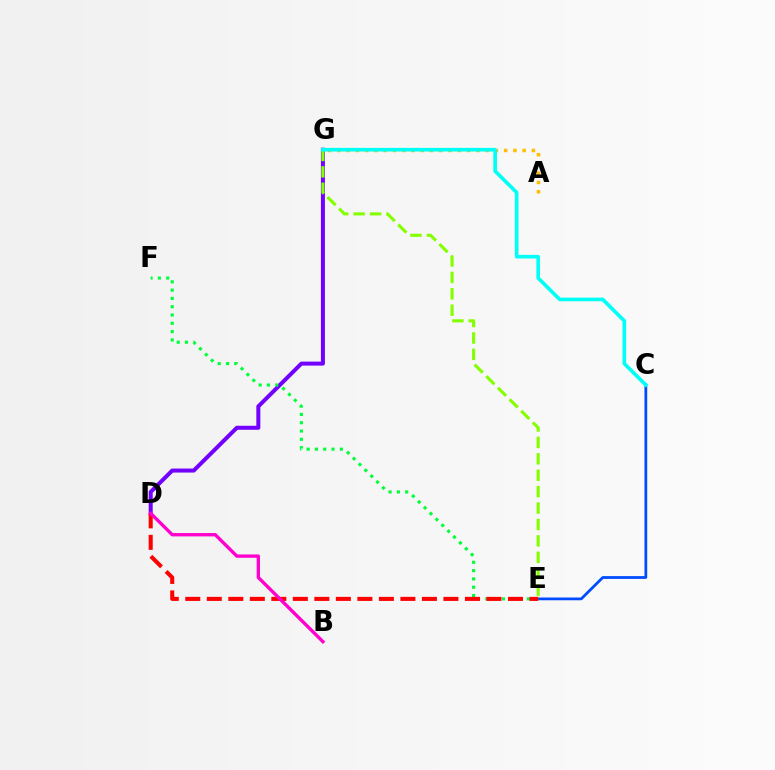{('C', 'E'): [{'color': '#004bff', 'line_style': 'solid', 'thickness': 1.99}], ('D', 'G'): [{'color': '#7200ff', 'line_style': 'solid', 'thickness': 2.88}], ('A', 'G'): [{'color': '#ffbd00', 'line_style': 'dotted', 'thickness': 2.52}], ('E', 'F'): [{'color': '#00ff39', 'line_style': 'dotted', 'thickness': 2.25}], ('E', 'G'): [{'color': '#84ff00', 'line_style': 'dashed', 'thickness': 2.23}], ('C', 'G'): [{'color': '#00fff6', 'line_style': 'solid', 'thickness': 2.62}], ('D', 'E'): [{'color': '#ff0000', 'line_style': 'dashed', 'thickness': 2.92}], ('B', 'D'): [{'color': '#ff00cf', 'line_style': 'solid', 'thickness': 2.41}]}